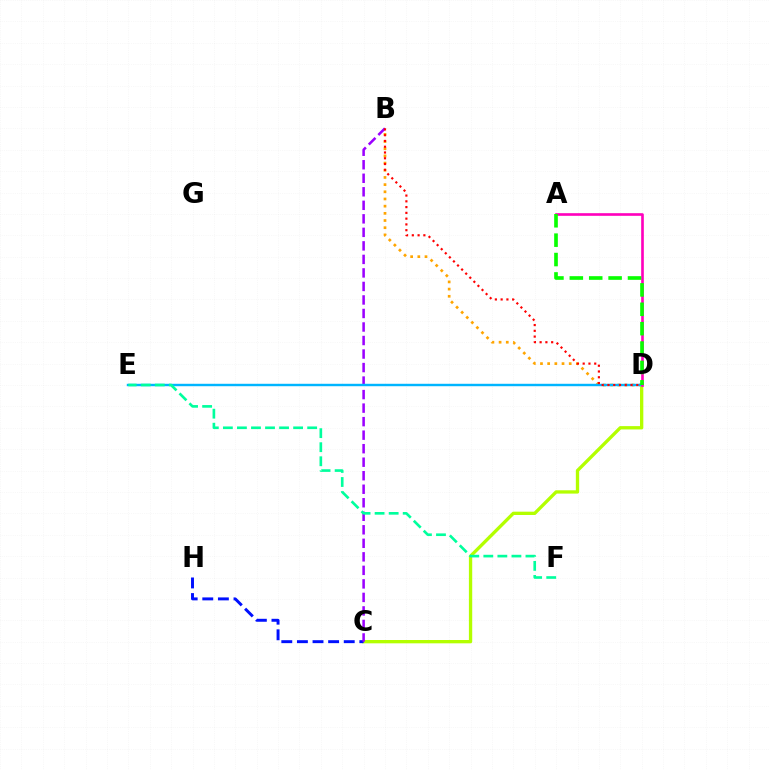{('B', 'D'): [{'color': '#ffa500', 'line_style': 'dotted', 'thickness': 1.95}, {'color': '#ff0000', 'line_style': 'dotted', 'thickness': 1.57}], ('C', 'D'): [{'color': '#b3ff00', 'line_style': 'solid', 'thickness': 2.39}], ('C', 'H'): [{'color': '#0010ff', 'line_style': 'dashed', 'thickness': 2.12}], ('B', 'C'): [{'color': '#9b00ff', 'line_style': 'dashed', 'thickness': 1.84}], ('D', 'E'): [{'color': '#00b5ff', 'line_style': 'solid', 'thickness': 1.75}], ('A', 'D'): [{'color': '#ff00bd', 'line_style': 'solid', 'thickness': 1.9}, {'color': '#08ff00', 'line_style': 'dashed', 'thickness': 2.63}], ('E', 'F'): [{'color': '#00ff9d', 'line_style': 'dashed', 'thickness': 1.91}]}